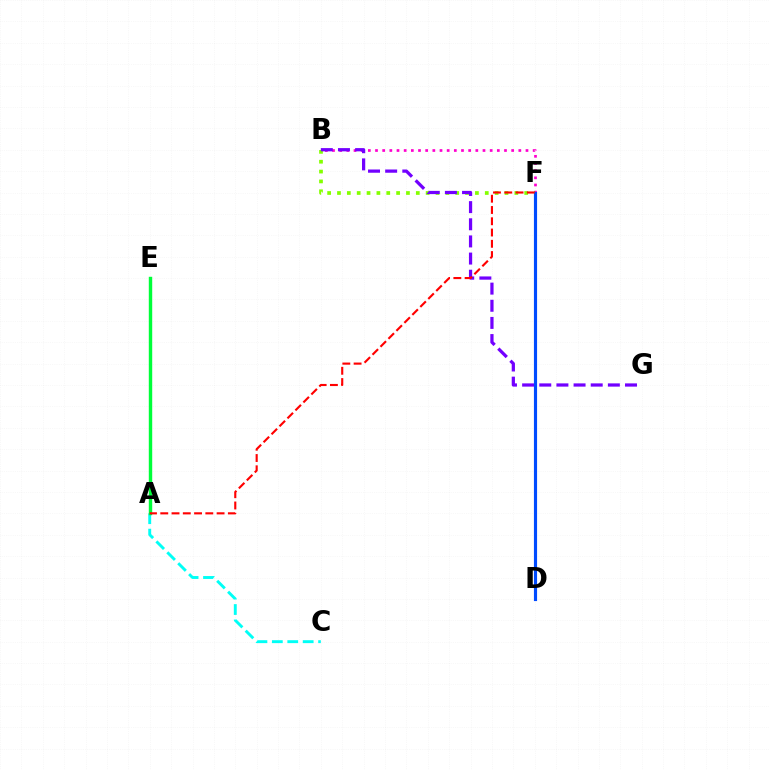{('D', 'F'): [{'color': '#ffbd00', 'line_style': 'solid', 'thickness': 1.94}, {'color': '#004bff', 'line_style': 'solid', 'thickness': 2.27}], ('A', 'C'): [{'color': '#00fff6', 'line_style': 'dashed', 'thickness': 2.09}], ('B', 'F'): [{'color': '#ff00cf', 'line_style': 'dotted', 'thickness': 1.95}, {'color': '#84ff00', 'line_style': 'dotted', 'thickness': 2.68}], ('B', 'G'): [{'color': '#7200ff', 'line_style': 'dashed', 'thickness': 2.33}], ('A', 'E'): [{'color': '#00ff39', 'line_style': 'solid', 'thickness': 2.46}], ('A', 'F'): [{'color': '#ff0000', 'line_style': 'dashed', 'thickness': 1.53}]}